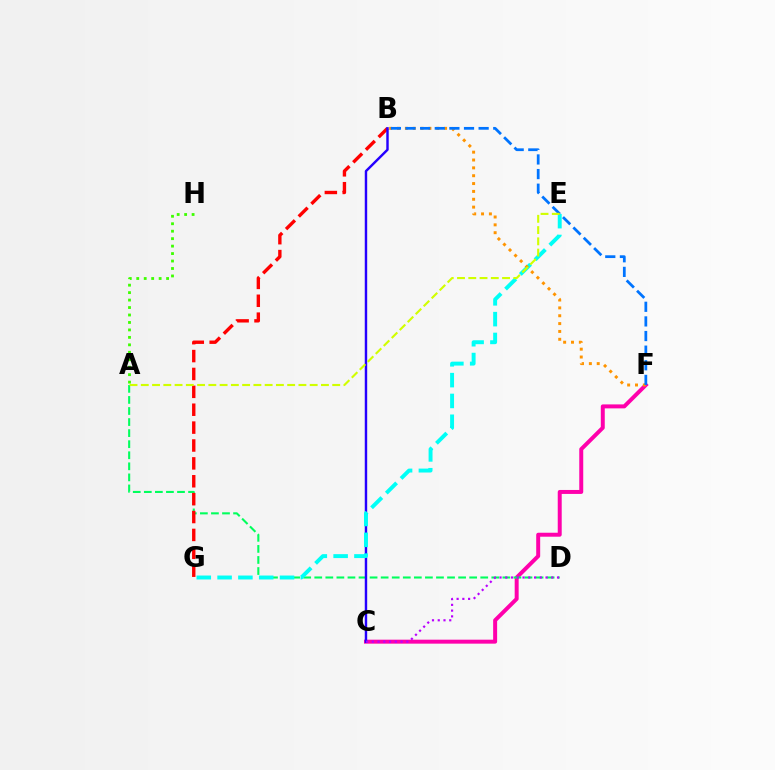{('C', 'F'): [{'color': '#ff00ac', 'line_style': 'solid', 'thickness': 2.86}], ('A', 'D'): [{'color': '#00ff5c', 'line_style': 'dashed', 'thickness': 1.5}], ('B', 'G'): [{'color': '#ff0000', 'line_style': 'dashed', 'thickness': 2.43}], ('B', 'C'): [{'color': '#2500ff', 'line_style': 'solid', 'thickness': 1.75}], ('A', 'H'): [{'color': '#3dff00', 'line_style': 'dotted', 'thickness': 2.03}], ('E', 'G'): [{'color': '#00fff6', 'line_style': 'dashed', 'thickness': 2.83}], ('B', 'F'): [{'color': '#ff9400', 'line_style': 'dotted', 'thickness': 2.13}, {'color': '#0074ff', 'line_style': 'dashed', 'thickness': 1.99}], ('C', 'D'): [{'color': '#b900ff', 'line_style': 'dotted', 'thickness': 1.56}], ('A', 'E'): [{'color': '#d1ff00', 'line_style': 'dashed', 'thickness': 1.53}]}